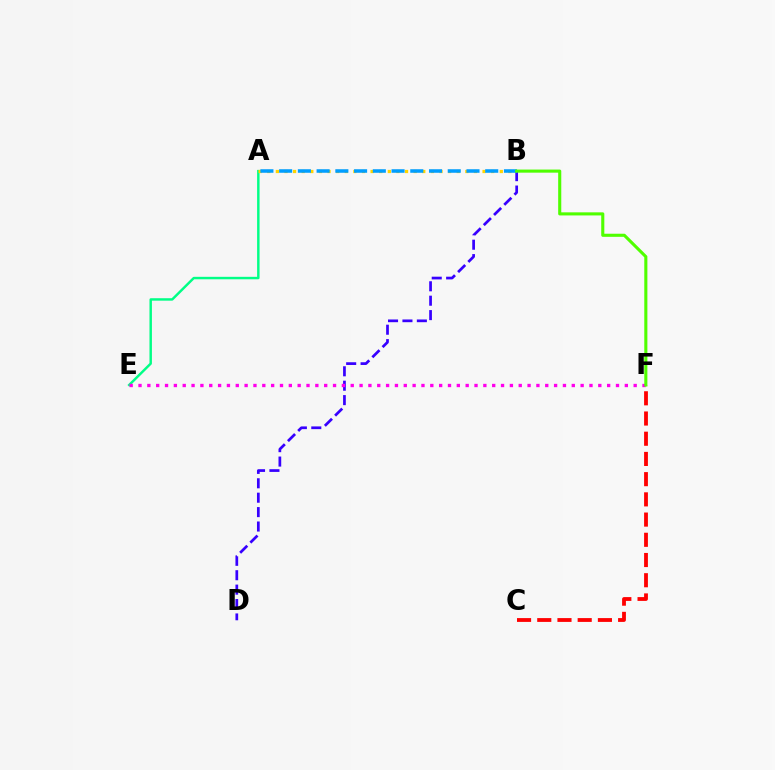{('C', 'F'): [{'color': '#ff0000', 'line_style': 'dashed', 'thickness': 2.75}], ('A', 'E'): [{'color': '#00ff86', 'line_style': 'solid', 'thickness': 1.77}], ('A', 'B'): [{'color': '#ffd500', 'line_style': 'dotted', 'thickness': 2.34}, {'color': '#009eff', 'line_style': 'dashed', 'thickness': 2.55}], ('B', 'D'): [{'color': '#3700ff', 'line_style': 'dashed', 'thickness': 1.96}], ('E', 'F'): [{'color': '#ff00ed', 'line_style': 'dotted', 'thickness': 2.4}], ('B', 'F'): [{'color': '#4fff00', 'line_style': 'solid', 'thickness': 2.23}]}